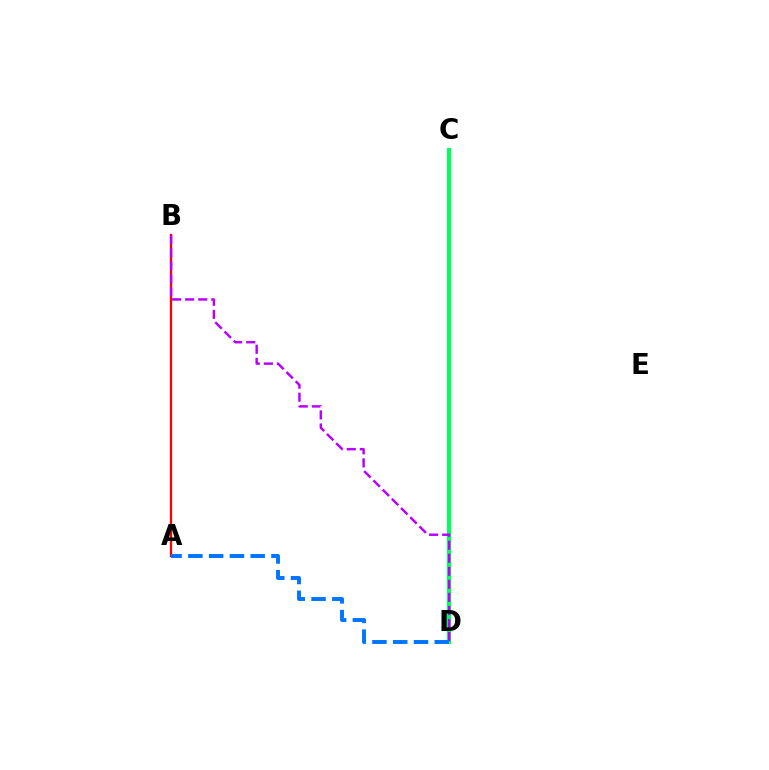{('C', 'D'): [{'color': '#d1ff00', 'line_style': 'solid', 'thickness': 2.29}, {'color': '#00ff5c', 'line_style': 'solid', 'thickness': 2.98}], ('A', 'B'): [{'color': '#ff0000', 'line_style': 'solid', 'thickness': 1.67}], ('B', 'D'): [{'color': '#b900ff', 'line_style': 'dashed', 'thickness': 1.77}], ('A', 'D'): [{'color': '#0074ff', 'line_style': 'dashed', 'thickness': 2.82}]}